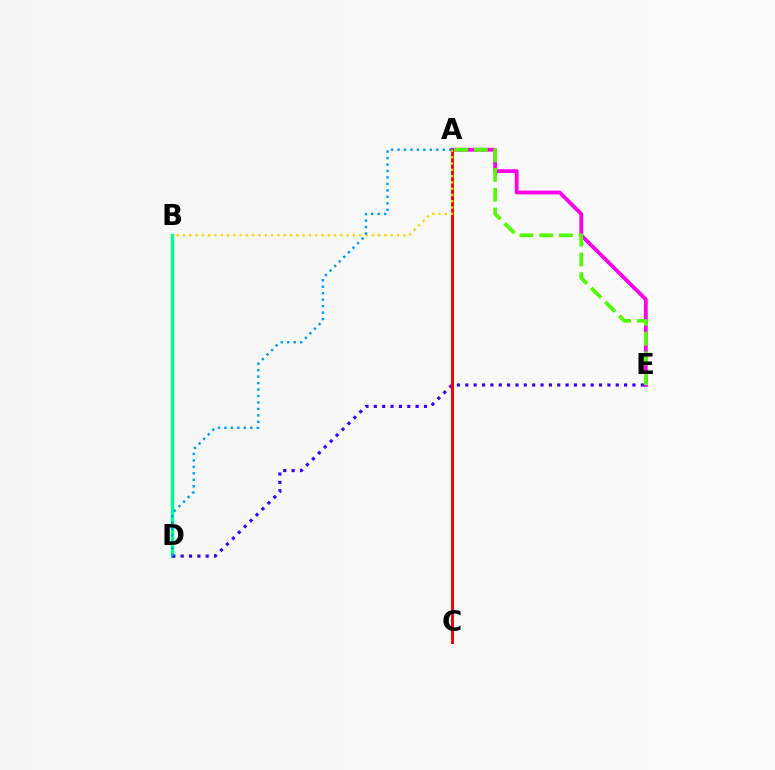{('A', 'E'): [{'color': '#ff00ed', 'line_style': 'solid', 'thickness': 2.74}, {'color': '#4fff00', 'line_style': 'dashed', 'thickness': 2.68}], ('B', 'D'): [{'color': '#00ff86', 'line_style': 'solid', 'thickness': 2.43}], ('D', 'E'): [{'color': '#3700ff', 'line_style': 'dotted', 'thickness': 2.27}], ('A', 'C'): [{'color': '#ff0000', 'line_style': 'solid', 'thickness': 2.16}], ('A', 'B'): [{'color': '#ffd500', 'line_style': 'dotted', 'thickness': 1.71}], ('A', 'D'): [{'color': '#009eff', 'line_style': 'dotted', 'thickness': 1.76}]}